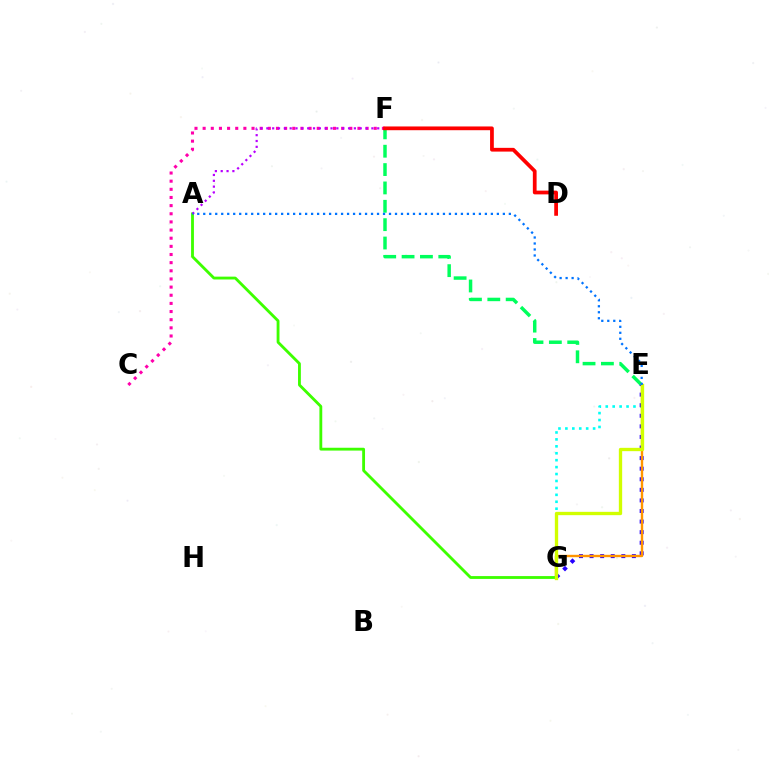{('E', 'G'): [{'color': '#00fff6', 'line_style': 'dotted', 'thickness': 1.88}, {'color': '#2500ff', 'line_style': 'dotted', 'thickness': 2.87}, {'color': '#ff9400', 'line_style': 'solid', 'thickness': 1.72}, {'color': '#d1ff00', 'line_style': 'solid', 'thickness': 2.39}], ('E', 'F'): [{'color': '#00ff5c', 'line_style': 'dashed', 'thickness': 2.49}], ('C', 'F'): [{'color': '#ff00ac', 'line_style': 'dotted', 'thickness': 2.21}], ('A', 'G'): [{'color': '#3dff00', 'line_style': 'solid', 'thickness': 2.04}], ('A', 'F'): [{'color': '#b900ff', 'line_style': 'dotted', 'thickness': 1.59}], ('A', 'E'): [{'color': '#0074ff', 'line_style': 'dotted', 'thickness': 1.63}], ('D', 'F'): [{'color': '#ff0000', 'line_style': 'solid', 'thickness': 2.7}]}